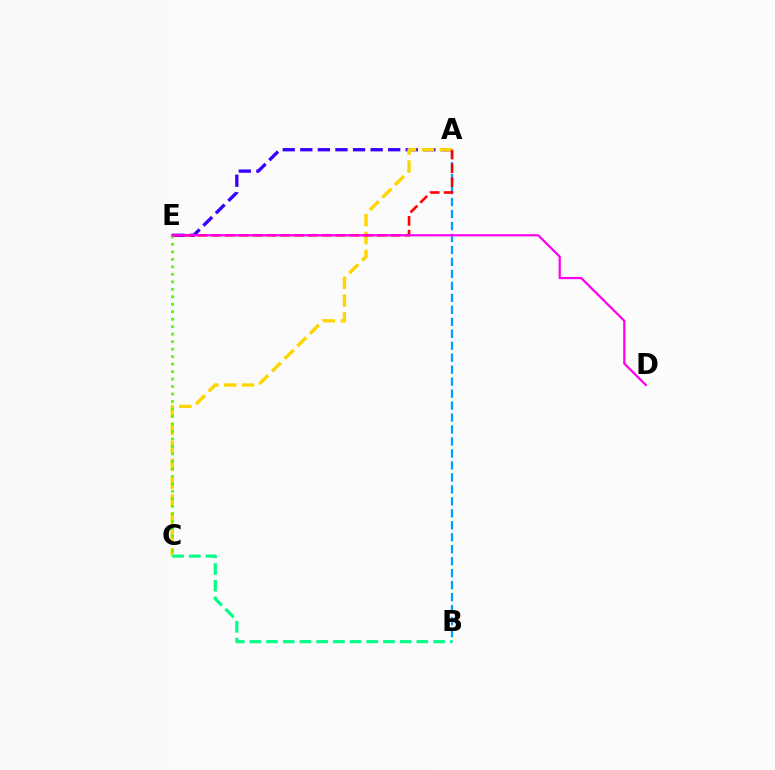{('A', 'B'): [{'color': '#009eff', 'line_style': 'dashed', 'thickness': 1.63}], ('A', 'E'): [{'color': '#3700ff', 'line_style': 'dashed', 'thickness': 2.39}, {'color': '#ff0000', 'line_style': 'dashed', 'thickness': 1.88}], ('A', 'C'): [{'color': '#ffd500', 'line_style': 'dashed', 'thickness': 2.43}], ('B', 'C'): [{'color': '#00ff86', 'line_style': 'dashed', 'thickness': 2.27}], ('C', 'E'): [{'color': '#4fff00', 'line_style': 'dotted', 'thickness': 2.03}], ('D', 'E'): [{'color': '#ff00ed', 'line_style': 'solid', 'thickness': 1.62}]}